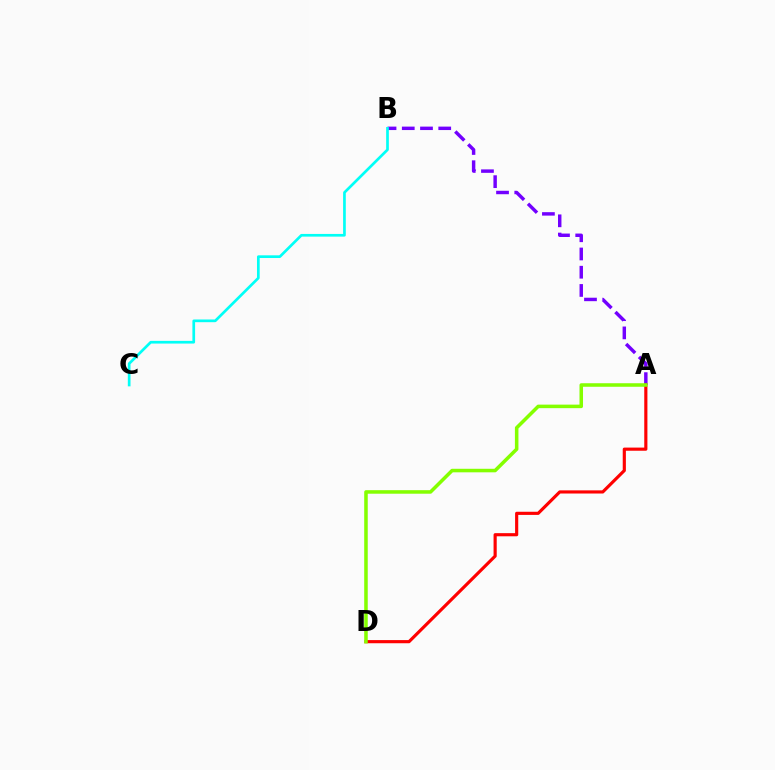{('A', 'B'): [{'color': '#7200ff', 'line_style': 'dashed', 'thickness': 2.48}], ('B', 'C'): [{'color': '#00fff6', 'line_style': 'solid', 'thickness': 1.94}], ('A', 'D'): [{'color': '#ff0000', 'line_style': 'solid', 'thickness': 2.27}, {'color': '#84ff00', 'line_style': 'solid', 'thickness': 2.54}]}